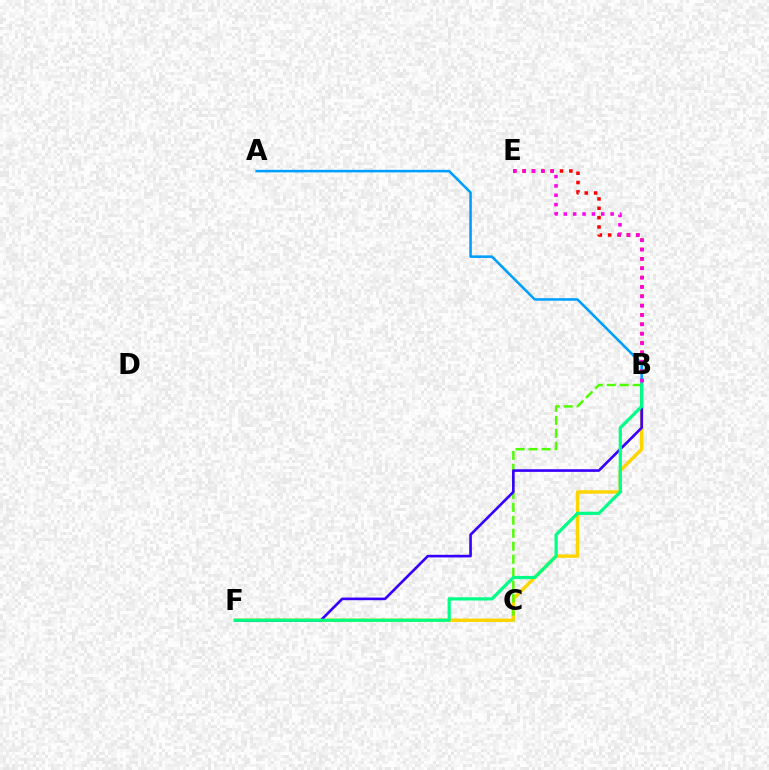{('B', 'E'): [{'color': '#ff0000', 'line_style': 'dotted', 'thickness': 2.54}, {'color': '#ff00ed', 'line_style': 'dotted', 'thickness': 2.54}], ('A', 'B'): [{'color': '#009eff', 'line_style': 'solid', 'thickness': 1.84}], ('B', 'F'): [{'color': '#ffd500', 'line_style': 'solid', 'thickness': 2.47}, {'color': '#3700ff', 'line_style': 'solid', 'thickness': 1.9}, {'color': '#00ff86', 'line_style': 'solid', 'thickness': 2.3}], ('B', 'C'): [{'color': '#4fff00', 'line_style': 'dashed', 'thickness': 1.76}]}